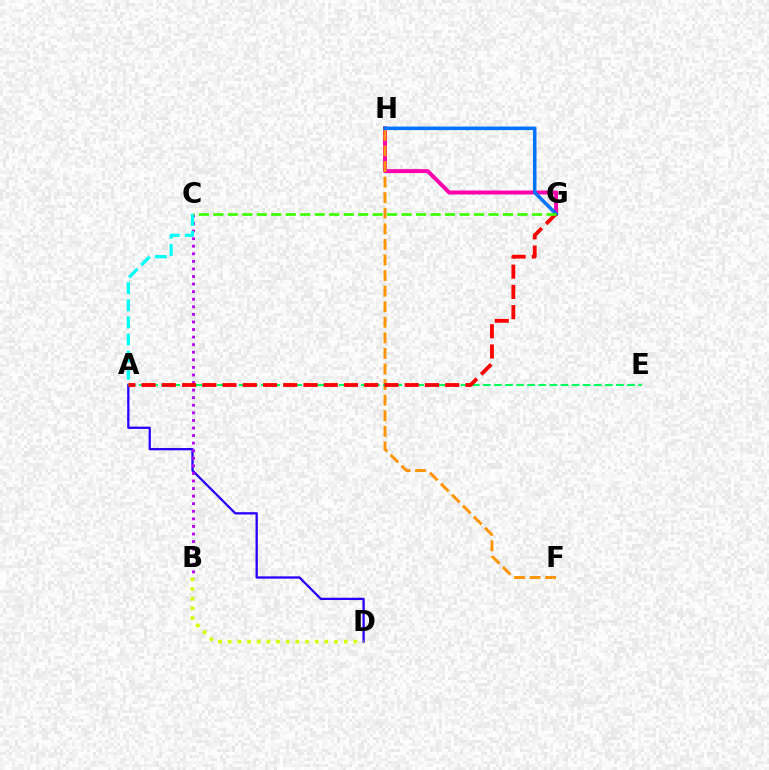{('A', 'D'): [{'color': '#2500ff', 'line_style': 'solid', 'thickness': 1.64}], ('G', 'H'): [{'color': '#ff00ac', 'line_style': 'solid', 'thickness': 2.85}, {'color': '#0074ff', 'line_style': 'solid', 'thickness': 2.55}], ('B', 'C'): [{'color': '#b900ff', 'line_style': 'dotted', 'thickness': 2.06}], ('B', 'D'): [{'color': '#d1ff00', 'line_style': 'dotted', 'thickness': 2.63}], ('F', 'H'): [{'color': '#ff9400', 'line_style': 'dashed', 'thickness': 2.12}], ('A', 'C'): [{'color': '#00fff6', 'line_style': 'dashed', 'thickness': 2.33}], ('A', 'E'): [{'color': '#00ff5c', 'line_style': 'dashed', 'thickness': 1.51}], ('A', 'G'): [{'color': '#ff0000', 'line_style': 'dashed', 'thickness': 2.75}], ('C', 'G'): [{'color': '#3dff00', 'line_style': 'dashed', 'thickness': 1.97}]}